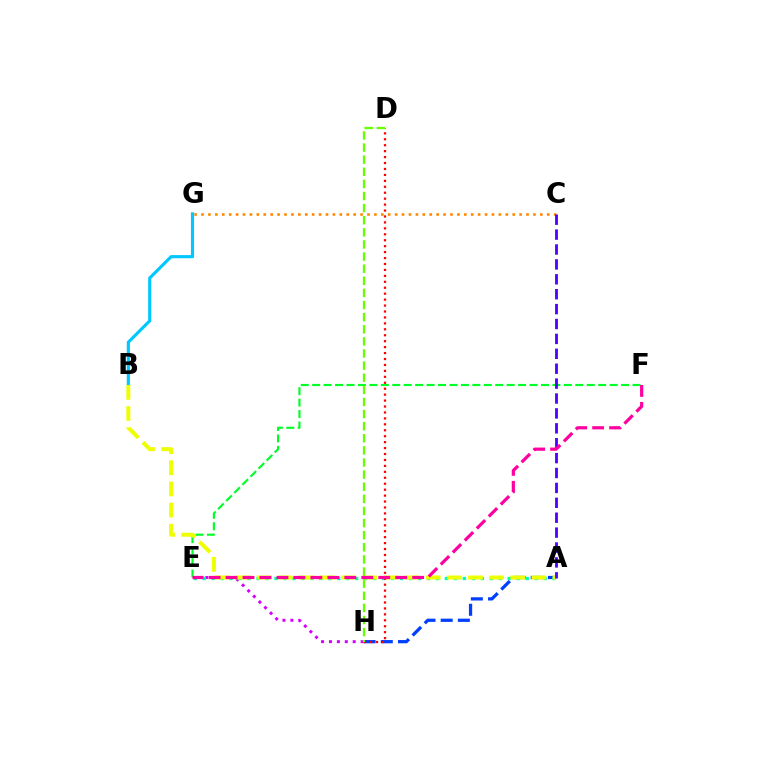{('E', 'H'): [{'color': '#d600ff', 'line_style': 'dotted', 'thickness': 2.15}], ('C', 'G'): [{'color': '#ff8800', 'line_style': 'dotted', 'thickness': 1.88}], ('A', 'H'): [{'color': '#003fff', 'line_style': 'dashed', 'thickness': 2.33}], ('B', 'G'): [{'color': '#00c7ff', 'line_style': 'solid', 'thickness': 2.26}], ('A', 'E'): [{'color': '#00ffaf', 'line_style': 'dotted', 'thickness': 2.44}], ('E', 'F'): [{'color': '#00ff27', 'line_style': 'dashed', 'thickness': 1.55}, {'color': '#ff00a0', 'line_style': 'dashed', 'thickness': 2.3}], ('A', 'B'): [{'color': '#eeff00', 'line_style': 'dashed', 'thickness': 2.87}], ('D', 'H'): [{'color': '#ff0000', 'line_style': 'dotted', 'thickness': 1.61}, {'color': '#66ff00', 'line_style': 'dashed', 'thickness': 1.65}], ('A', 'C'): [{'color': '#4f00ff', 'line_style': 'dashed', 'thickness': 2.02}]}